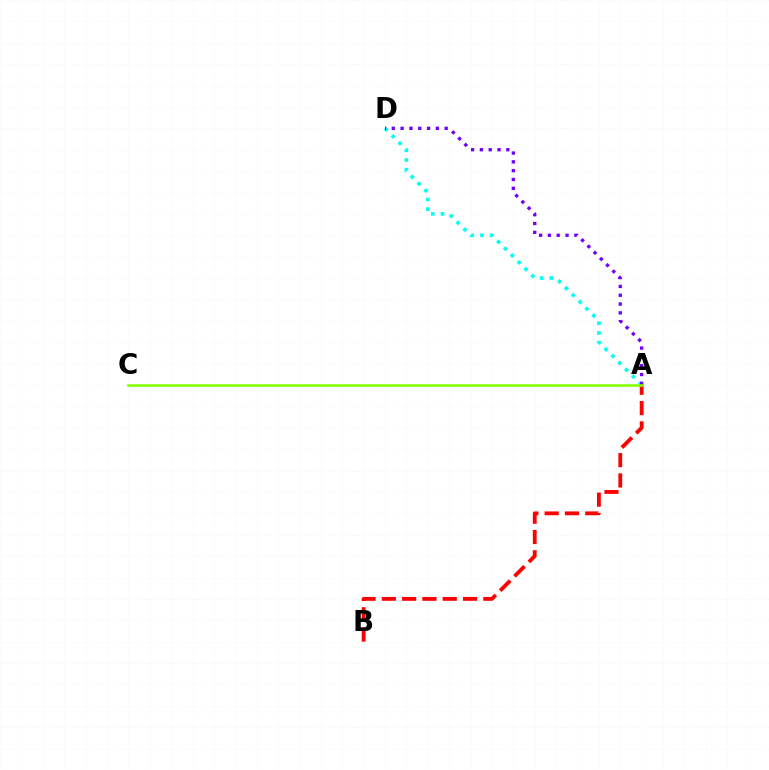{('A', 'D'): [{'color': '#00fff6', 'line_style': 'dotted', 'thickness': 2.63}, {'color': '#7200ff', 'line_style': 'dotted', 'thickness': 2.39}], ('A', 'B'): [{'color': '#ff0000', 'line_style': 'dashed', 'thickness': 2.76}], ('A', 'C'): [{'color': '#84ff00', 'line_style': 'solid', 'thickness': 1.85}]}